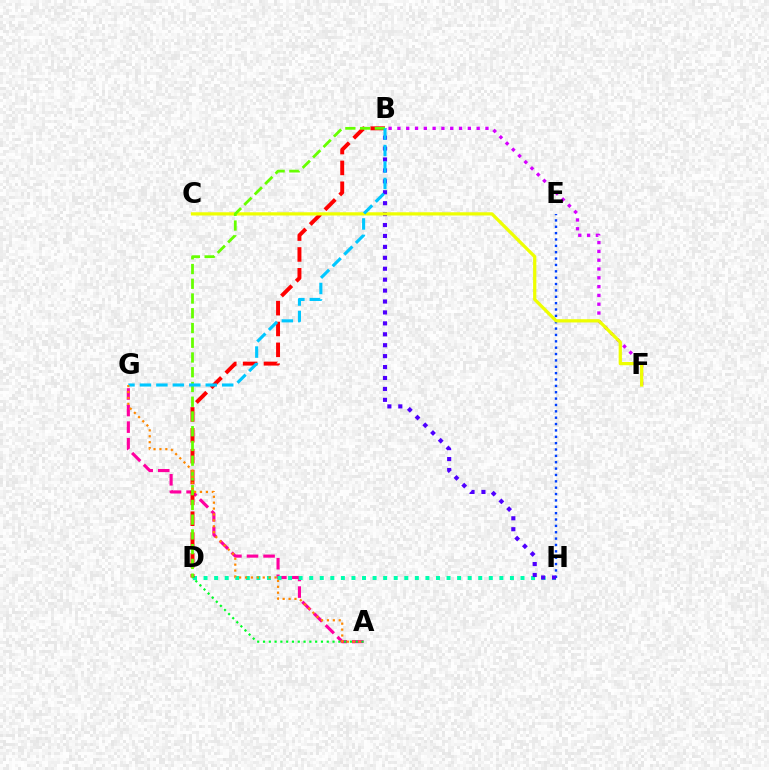{('A', 'G'): [{'color': '#ff00a0', 'line_style': 'dashed', 'thickness': 2.25}, {'color': '#ff8800', 'line_style': 'dotted', 'thickness': 1.6}], ('E', 'H'): [{'color': '#003fff', 'line_style': 'dotted', 'thickness': 1.73}], ('B', 'F'): [{'color': '#d600ff', 'line_style': 'dotted', 'thickness': 2.39}], ('D', 'H'): [{'color': '#00ffaf', 'line_style': 'dotted', 'thickness': 2.87}], ('B', 'H'): [{'color': '#4f00ff', 'line_style': 'dotted', 'thickness': 2.97}], ('B', 'D'): [{'color': '#ff0000', 'line_style': 'dashed', 'thickness': 2.83}, {'color': '#66ff00', 'line_style': 'dashed', 'thickness': 2.0}], ('C', 'F'): [{'color': '#eeff00', 'line_style': 'solid', 'thickness': 2.33}], ('B', 'G'): [{'color': '#00c7ff', 'line_style': 'dashed', 'thickness': 2.24}], ('A', 'D'): [{'color': '#00ff27', 'line_style': 'dotted', 'thickness': 1.57}]}